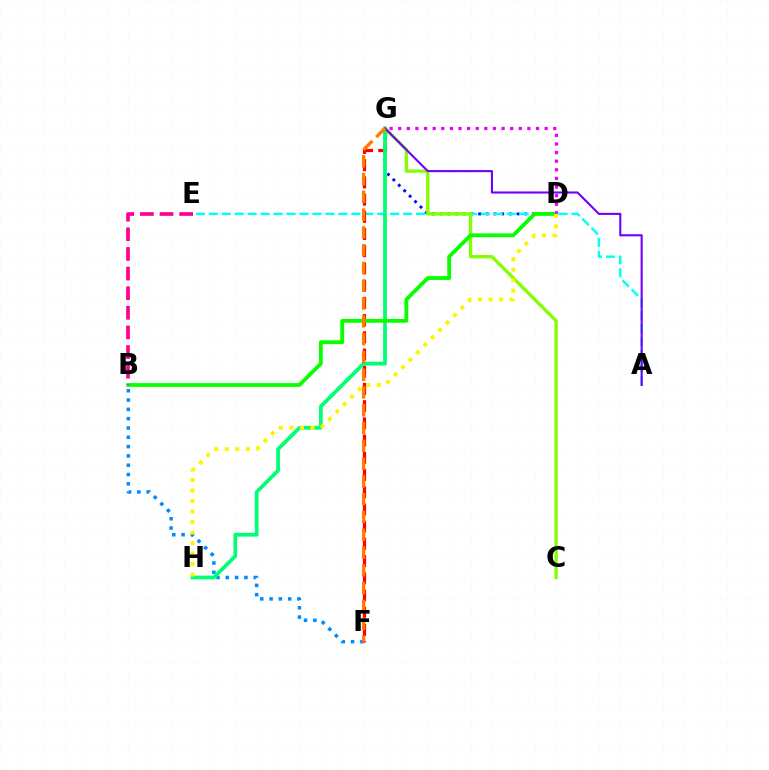{('D', 'G'): [{'color': '#0010ff', 'line_style': 'dotted', 'thickness': 2.09}, {'color': '#ee00ff', 'line_style': 'dotted', 'thickness': 2.34}], ('B', 'F'): [{'color': '#008cff', 'line_style': 'dotted', 'thickness': 2.53}], ('A', 'E'): [{'color': '#00fff6', 'line_style': 'dashed', 'thickness': 1.76}], ('F', 'G'): [{'color': '#ff0000', 'line_style': 'dashed', 'thickness': 2.34}, {'color': '#ff7c00', 'line_style': 'dashed', 'thickness': 2.42}], ('G', 'H'): [{'color': '#00ff74', 'line_style': 'solid', 'thickness': 2.7}], ('C', 'G'): [{'color': '#84ff00', 'line_style': 'solid', 'thickness': 2.39}], ('A', 'G'): [{'color': '#7200ff', 'line_style': 'solid', 'thickness': 1.52}], ('B', 'D'): [{'color': '#08ff00', 'line_style': 'solid', 'thickness': 2.75}], ('B', 'E'): [{'color': '#ff0094', 'line_style': 'dashed', 'thickness': 2.67}], ('D', 'H'): [{'color': '#fcf500', 'line_style': 'dotted', 'thickness': 2.86}]}